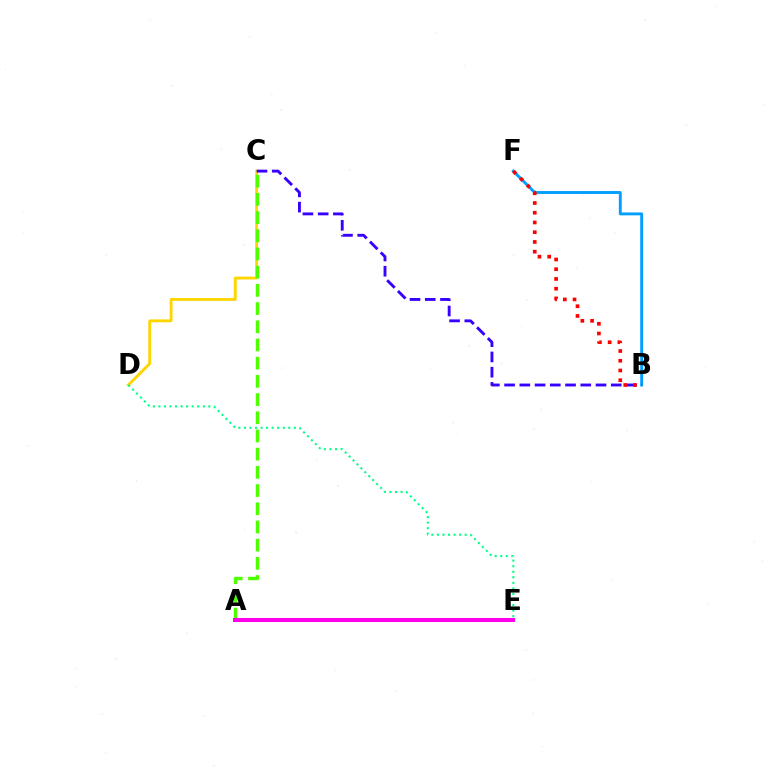{('C', 'D'): [{'color': '#ffd500', 'line_style': 'solid', 'thickness': 2.06}], ('A', 'C'): [{'color': '#4fff00', 'line_style': 'dashed', 'thickness': 2.47}], ('A', 'E'): [{'color': '#ff00ed', 'line_style': 'solid', 'thickness': 2.91}], ('B', 'F'): [{'color': '#009eff', 'line_style': 'solid', 'thickness': 2.08}, {'color': '#ff0000', 'line_style': 'dotted', 'thickness': 2.64}], ('B', 'C'): [{'color': '#3700ff', 'line_style': 'dashed', 'thickness': 2.07}], ('D', 'E'): [{'color': '#00ff86', 'line_style': 'dotted', 'thickness': 1.51}]}